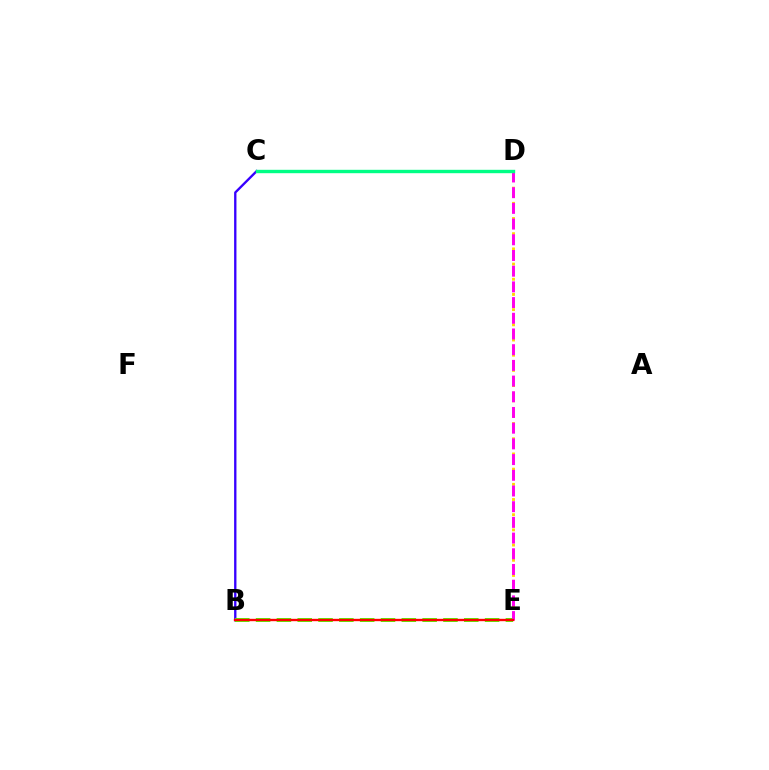{('C', 'D'): [{'color': '#009eff', 'line_style': 'dotted', 'thickness': 1.94}, {'color': '#00ff86', 'line_style': 'solid', 'thickness': 2.44}], ('B', 'C'): [{'color': '#3700ff', 'line_style': 'solid', 'thickness': 1.68}], ('D', 'E'): [{'color': '#ffd500', 'line_style': 'dotted', 'thickness': 2.06}, {'color': '#ff00ed', 'line_style': 'dashed', 'thickness': 2.13}], ('B', 'E'): [{'color': '#4fff00', 'line_style': 'dashed', 'thickness': 2.83}, {'color': '#ff0000', 'line_style': 'solid', 'thickness': 1.71}]}